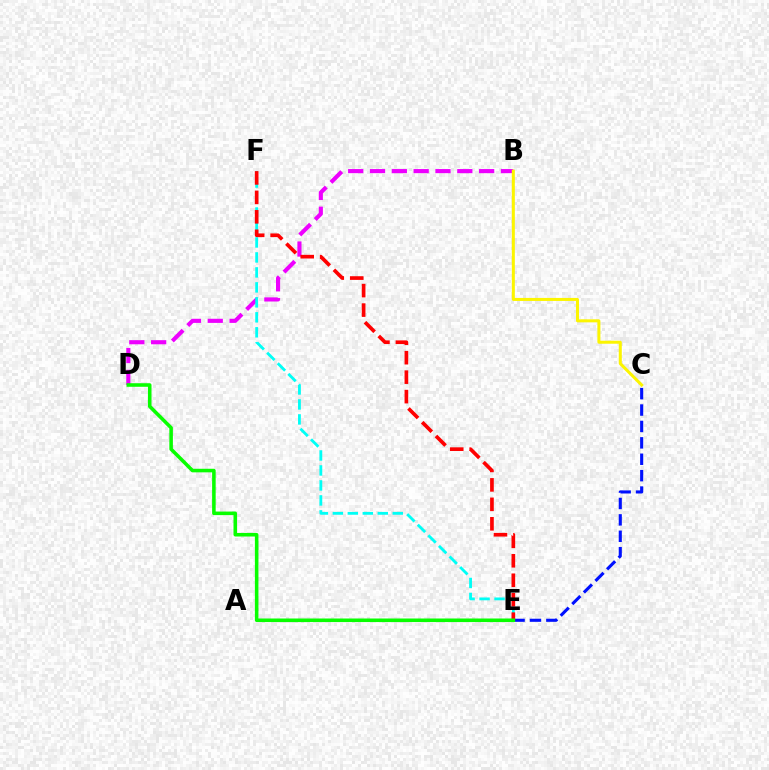{('B', 'D'): [{'color': '#ee00ff', 'line_style': 'dashed', 'thickness': 2.96}], ('E', 'F'): [{'color': '#00fff6', 'line_style': 'dashed', 'thickness': 2.03}, {'color': '#ff0000', 'line_style': 'dashed', 'thickness': 2.64}], ('C', 'E'): [{'color': '#0010ff', 'line_style': 'dashed', 'thickness': 2.23}], ('B', 'C'): [{'color': '#fcf500', 'line_style': 'solid', 'thickness': 2.18}], ('D', 'E'): [{'color': '#08ff00', 'line_style': 'solid', 'thickness': 2.56}]}